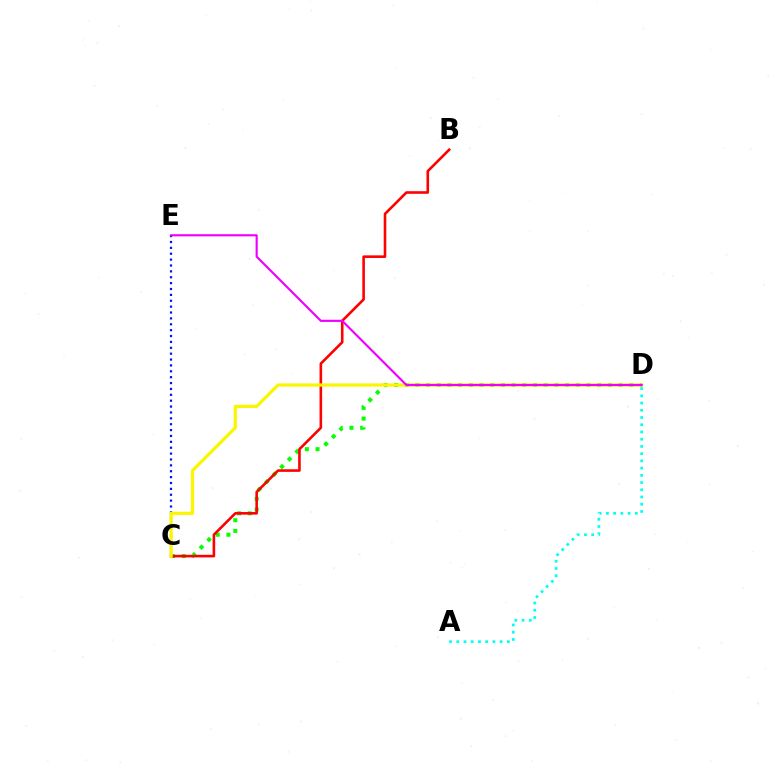{('C', 'E'): [{'color': '#0010ff', 'line_style': 'dotted', 'thickness': 1.6}], ('C', 'D'): [{'color': '#08ff00', 'line_style': 'dotted', 'thickness': 2.9}, {'color': '#fcf500', 'line_style': 'solid', 'thickness': 2.31}], ('B', 'C'): [{'color': '#ff0000', 'line_style': 'solid', 'thickness': 1.87}], ('A', 'D'): [{'color': '#00fff6', 'line_style': 'dotted', 'thickness': 1.96}], ('D', 'E'): [{'color': '#ee00ff', 'line_style': 'solid', 'thickness': 1.55}]}